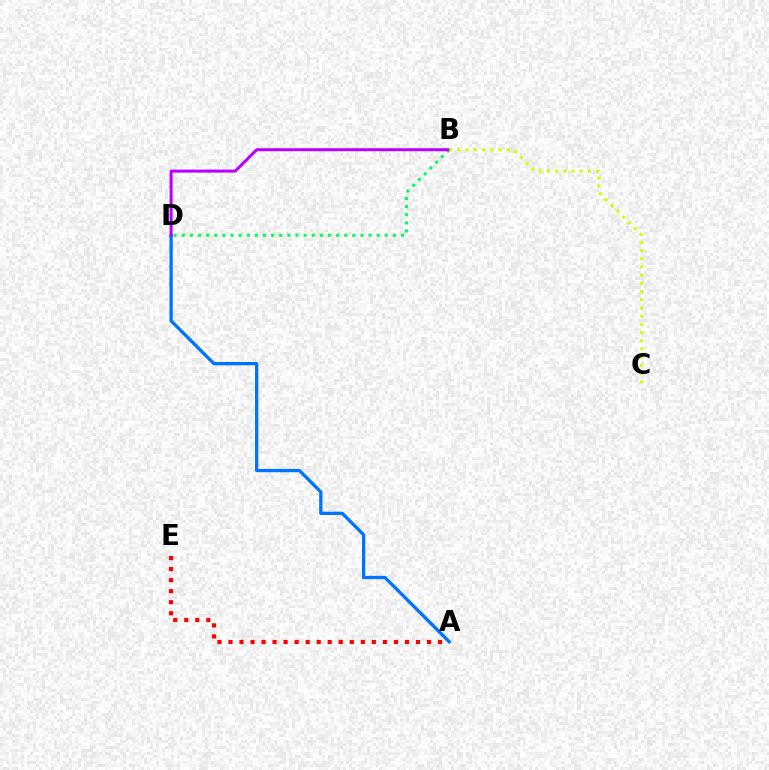{('A', 'D'): [{'color': '#0074ff', 'line_style': 'solid', 'thickness': 2.38}], ('B', 'D'): [{'color': '#00ff5c', 'line_style': 'dotted', 'thickness': 2.21}, {'color': '#b900ff', 'line_style': 'solid', 'thickness': 2.17}], ('B', 'C'): [{'color': '#d1ff00', 'line_style': 'dotted', 'thickness': 2.23}], ('A', 'E'): [{'color': '#ff0000', 'line_style': 'dotted', 'thickness': 3.0}]}